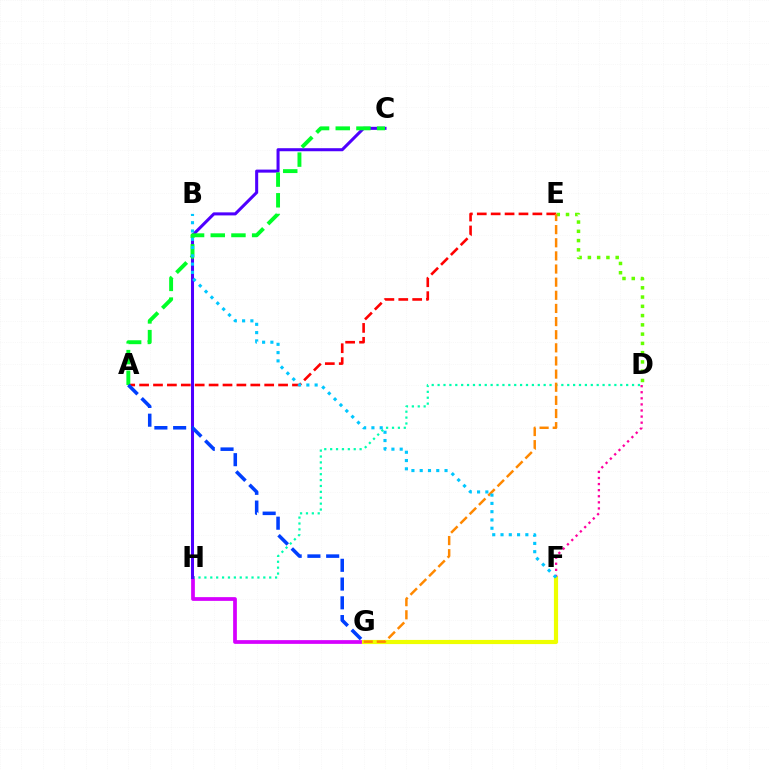{('G', 'H'): [{'color': '#d600ff', 'line_style': 'solid', 'thickness': 2.69}], ('D', 'H'): [{'color': '#00ffaf', 'line_style': 'dotted', 'thickness': 1.6}], ('C', 'H'): [{'color': '#4f00ff', 'line_style': 'solid', 'thickness': 2.19}], ('A', 'E'): [{'color': '#ff0000', 'line_style': 'dashed', 'thickness': 1.89}], ('F', 'G'): [{'color': '#eeff00', 'line_style': 'solid', 'thickness': 2.99}], ('A', 'C'): [{'color': '#00ff27', 'line_style': 'dashed', 'thickness': 2.81}], ('D', 'E'): [{'color': '#66ff00', 'line_style': 'dotted', 'thickness': 2.52}], ('A', 'G'): [{'color': '#003fff', 'line_style': 'dashed', 'thickness': 2.55}], ('D', 'F'): [{'color': '#ff00a0', 'line_style': 'dotted', 'thickness': 1.65}], ('E', 'G'): [{'color': '#ff8800', 'line_style': 'dashed', 'thickness': 1.78}], ('B', 'F'): [{'color': '#00c7ff', 'line_style': 'dotted', 'thickness': 2.25}]}